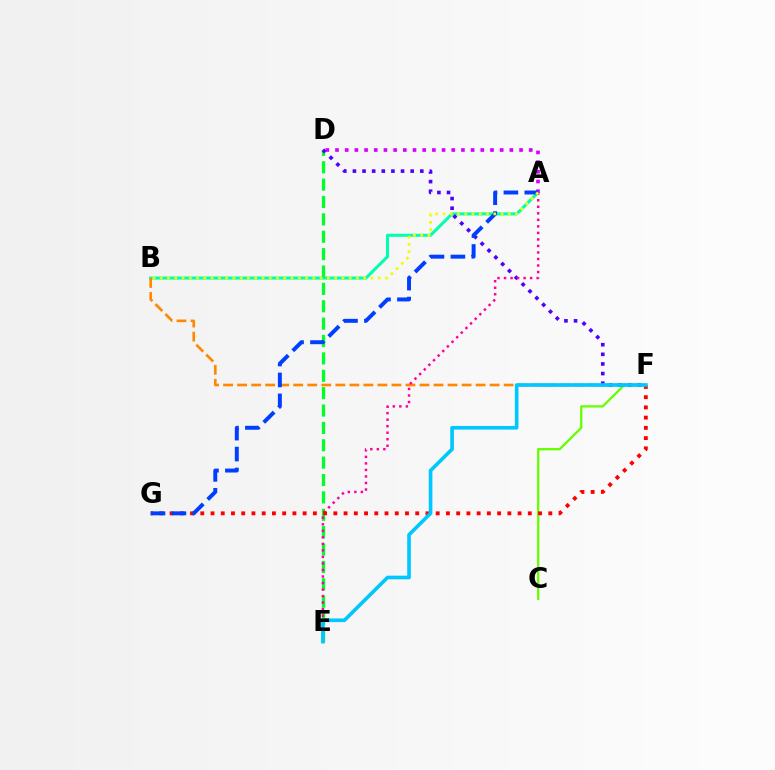{('A', 'B'): [{'color': '#00ffaf', 'line_style': 'solid', 'thickness': 2.21}, {'color': '#eeff00', 'line_style': 'dotted', 'thickness': 1.97}], ('B', 'F'): [{'color': '#ff8800', 'line_style': 'dashed', 'thickness': 1.91}], ('D', 'E'): [{'color': '#00ff27', 'line_style': 'dashed', 'thickness': 2.36}], ('C', 'F'): [{'color': '#66ff00', 'line_style': 'solid', 'thickness': 1.65}], ('D', 'F'): [{'color': '#4f00ff', 'line_style': 'dotted', 'thickness': 2.62}], ('A', 'D'): [{'color': '#d600ff', 'line_style': 'dotted', 'thickness': 2.63}], ('A', 'E'): [{'color': '#ff00a0', 'line_style': 'dotted', 'thickness': 1.77}], ('F', 'G'): [{'color': '#ff0000', 'line_style': 'dotted', 'thickness': 2.78}], ('E', 'F'): [{'color': '#00c7ff', 'line_style': 'solid', 'thickness': 2.62}], ('A', 'G'): [{'color': '#003fff', 'line_style': 'dashed', 'thickness': 2.84}]}